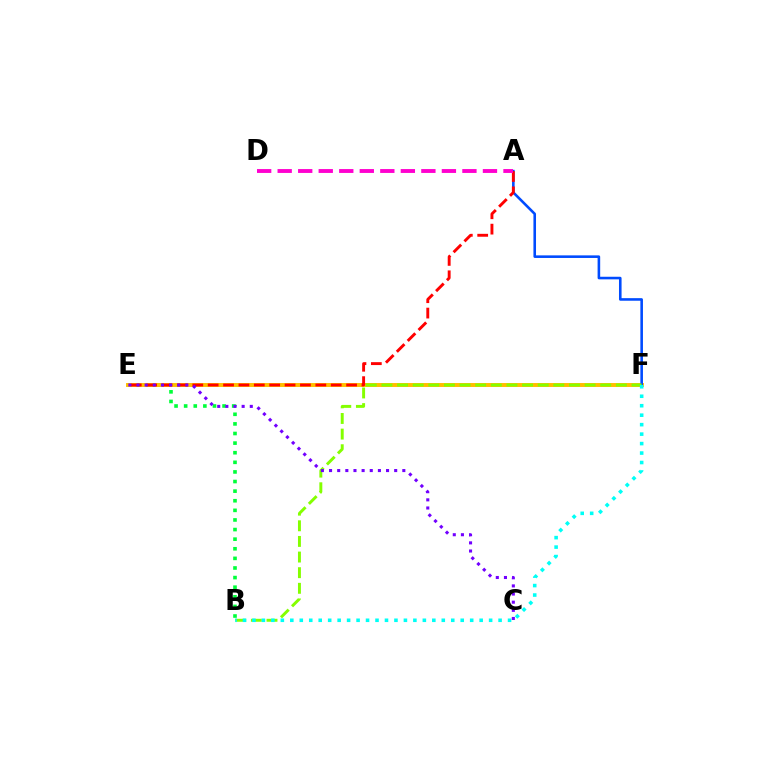{('B', 'E'): [{'color': '#00ff39', 'line_style': 'dotted', 'thickness': 2.61}], ('E', 'F'): [{'color': '#ffbd00', 'line_style': 'solid', 'thickness': 2.83}], ('A', 'F'): [{'color': '#004bff', 'line_style': 'solid', 'thickness': 1.86}], ('B', 'F'): [{'color': '#84ff00', 'line_style': 'dashed', 'thickness': 2.12}, {'color': '#00fff6', 'line_style': 'dotted', 'thickness': 2.57}], ('A', 'E'): [{'color': '#ff0000', 'line_style': 'dashed', 'thickness': 2.09}], ('A', 'D'): [{'color': '#ff00cf', 'line_style': 'dashed', 'thickness': 2.79}], ('C', 'E'): [{'color': '#7200ff', 'line_style': 'dotted', 'thickness': 2.21}]}